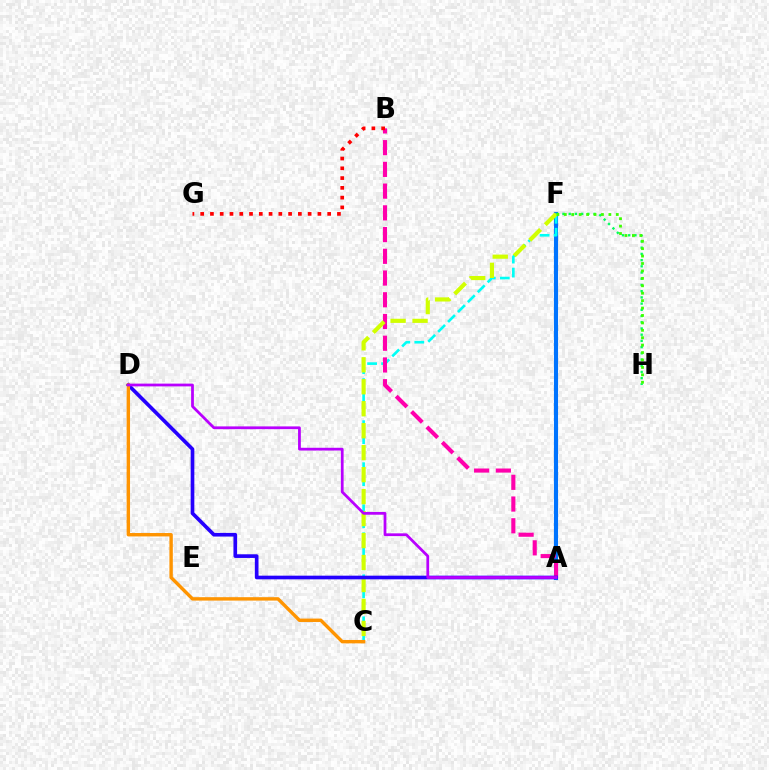{('A', 'F'): [{'color': '#0074ff', 'line_style': 'solid', 'thickness': 2.96}], ('F', 'H'): [{'color': '#00ff5c', 'line_style': 'dotted', 'thickness': 1.69}, {'color': '#3dff00', 'line_style': 'dotted', 'thickness': 2.02}], ('C', 'F'): [{'color': '#00fff6', 'line_style': 'dashed', 'thickness': 1.9}, {'color': '#d1ff00', 'line_style': 'dashed', 'thickness': 2.98}], ('A', 'B'): [{'color': '#ff00ac', 'line_style': 'dashed', 'thickness': 2.95}], ('A', 'D'): [{'color': '#2500ff', 'line_style': 'solid', 'thickness': 2.64}, {'color': '#b900ff', 'line_style': 'solid', 'thickness': 1.99}], ('C', 'D'): [{'color': '#ff9400', 'line_style': 'solid', 'thickness': 2.45}], ('B', 'G'): [{'color': '#ff0000', 'line_style': 'dotted', 'thickness': 2.65}]}